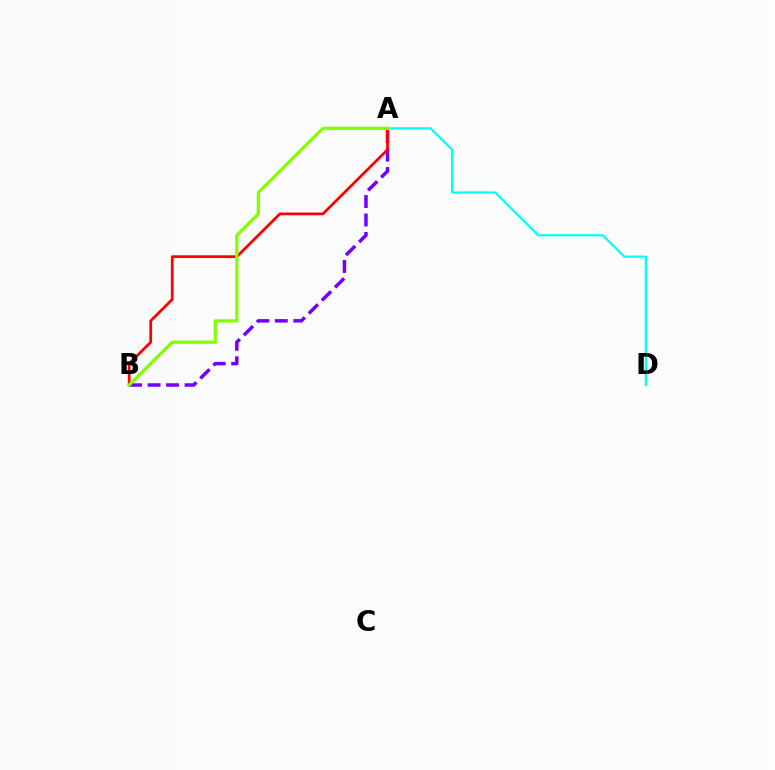{('A', 'B'): [{'color': '#7200ff', 'line_style': 'dashed', 'thickness': 2.51}, {'color': '#ff0000', 'line_style': 'solid', 'thickness': 1.98}, {'color': '#84ff00', 'line_style': 'solid', 'thickness': 2.32}], ('A', 'D'): [{'color': '#00fff6', 'line_style': 'solid', 'thickness': 1.59}]}